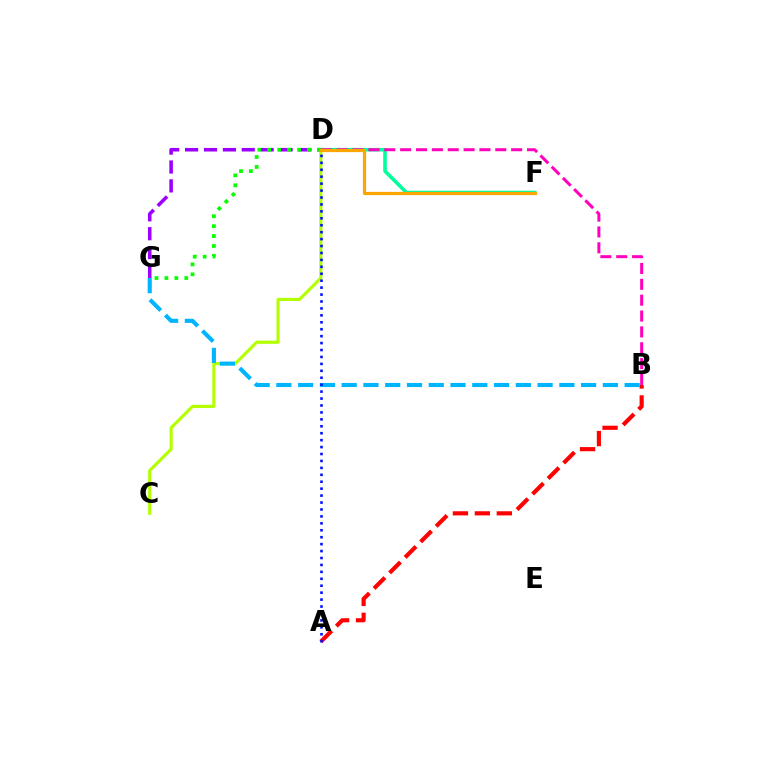{('D', 'F'): [{'color': '#00ff9d', 'line_style': 'solid', 'thickness': 2.58}, {'color': '#ffa500', 'line_style': 'solid', 'thickness': 2.31}], ('A', 'B'): [{'color': '#ff0000', 'line_style': 'dashed', 'thickness': 2.98}], ('D', 'G'): [{'color': '#9b00ff', 'line_style': 'dashed', 'thickness': 2.57}, {'color': '#08ff00', 'line_style': 'dotted', 'thickness': 2.7}], ('C', 'D'): [{'color': '#b3ff00', 'line_style': 'solid', 'thickness': 2.27}], ('B', 'G'): [{'color': '#00b5ff', 'line_style': 'dashed', 'thickness': 2.96}], ('B', 'D'): [{'color': '#ff00bd', 'line_style': 'dashed', 'thickness': 2.15}], ('A', 'D'): [{'color': '#0010ff', 'line_style': 'dotted', 'thickness': 1.88}]}